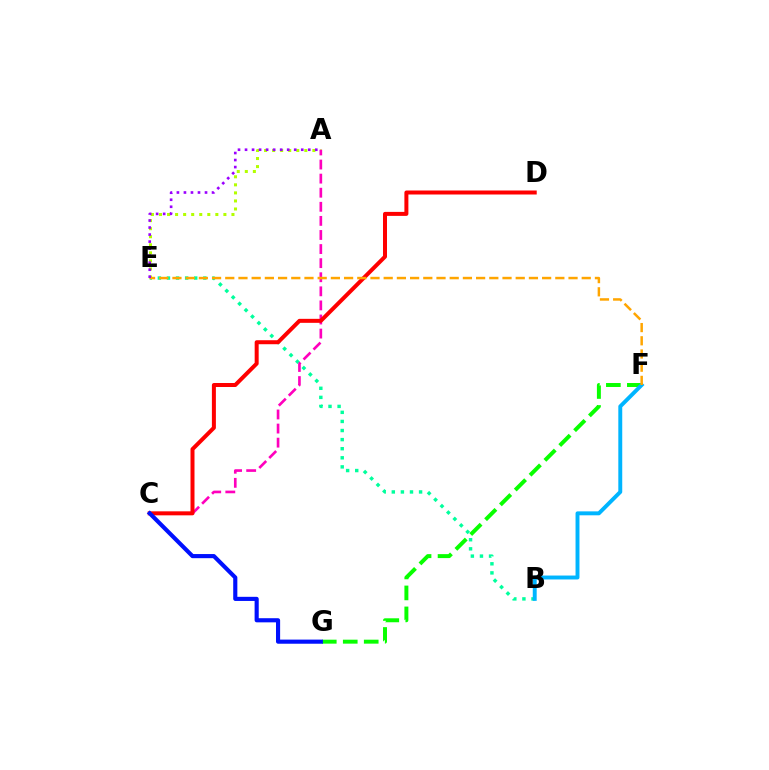{('F', 'G'): [{'color': '#08ff00', 'line_style': 'dashed', 'thickness': 2.85}], ('B', 'E'): [{'color': '#00ff9d', 'line_style': 'dotted', 'thickness': 2.47}], ('A', 'E'): [{'color': '#b3ff00', 'line_style': 'dotted', 'thickness': 2.19}, {'color': '#9b00ff', 'line_style': 'dotted', 'thickness': 1.91}], ('A', 'C'): [{'color': '#ff00bd', 'line_style': 'dashed', 'thickness': 1.91}], ('C', 'D'): [{'color': '#ff0000', 'line_style': 'solid', 'thickness': 2.88}], ('C', 'G'): [{'color': '#0010ff', 'line_style': 'solid', 'thickness': 2.97}], ('B', 'F'): [{'color': '#00b5ff', 'line_style': 'solid', 'thickness': 2.83}], ('E', 'F'): [{'color': '#ffa500', 'line_style': 'dashed', 'thickness': 1.79}]}